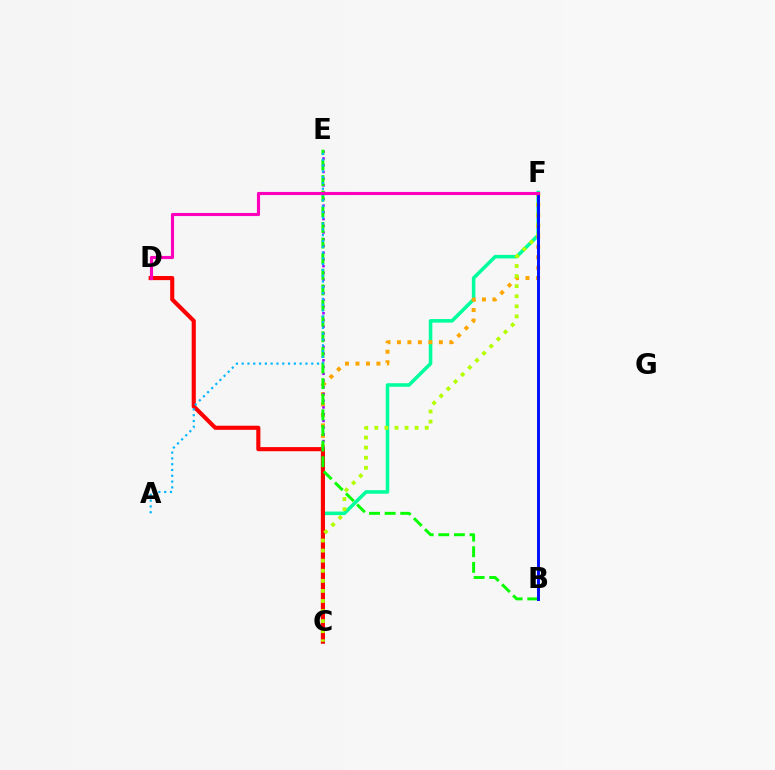{('C', 'F'): [{'color': '#00ff9d', 'line_style': 'solid', 'thickness': 2.56}, {'color': '#ffa500', 'line_style': 'dotted', 'thickness': 2.85}, {'color': '#b3ff00', 'line_style': 'dotted', 'thickness': 2.74}], ('C', 'E'): [{'color': '#9b00ff', 'line_style': 'dotted', 'thickness': 1.83}], ('C', 'D'): [{'color': '#ff0000', 'line_style': 'solid', 'thickness': 2.97}], ('B', 'E'): [{'color': '#08ff00', 'line_style': 'dashed', 'thickness': 2.12}], ('A', 'E'): [{'color': '#00b5ff', 'line_style': 'dotted', 'thickness': 1.58}], ('B', 'F'): [{'color': '#0010ff', 'line_style': 'solid', 'thickness': 2.12}], ('D', 'F'): [{'color': '#ff00bd', 'line_style': 'solid', 'thickness': 2.26}]}